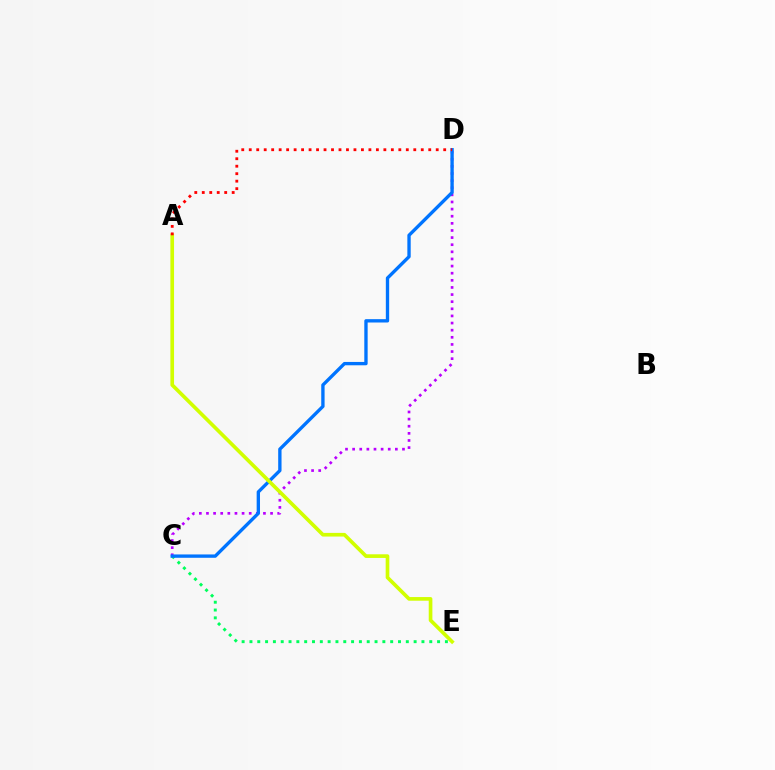{('C', 'D'): [{'color': '#b900ff', 'line_style': 'dotted', 'thickness': 1.94}, {'color': '#0074ff', 'line_style': 'solid', 'thickness': 2.41}], ('C', 'E'): [{'color': '#00ff5c', 'line_style': 'dotted', 'thickness': 2.12}], ('A', 'E'): [{'color': '#d1ff00', 'line_style': 'solid', 'thickness': 2.63}], ('A', 'D'): [{'color': '#ff0000', 'line_style': 'dotted', 'thickness': 2.03}]}